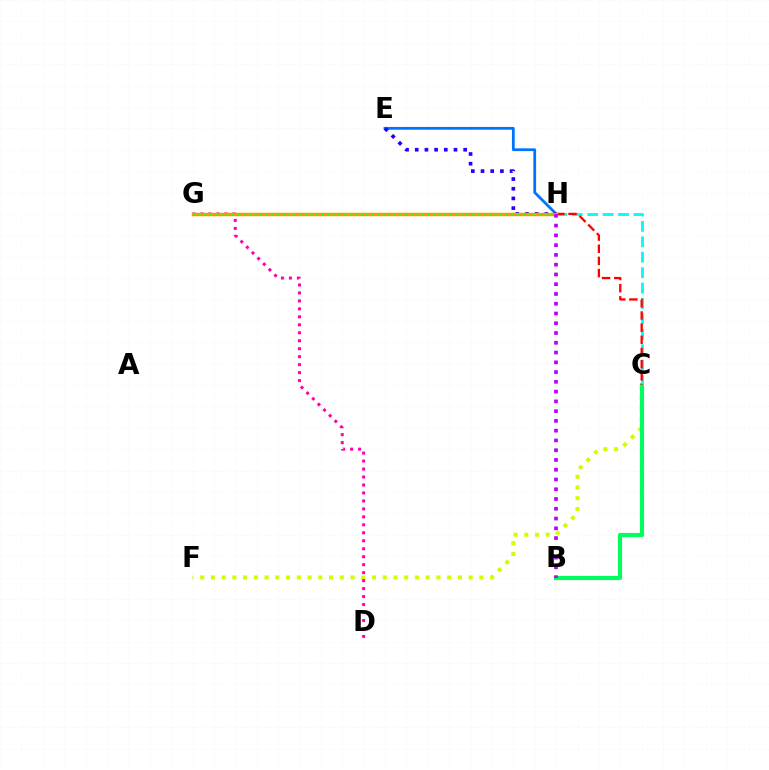{('C', 'F'): [{'color': '#d1ff00', 'line_style': 'dotted', 'thickness': 2.92}], ('E', 'H'): [{'color': '#0074ff', 'line_style': 'solid', 'thickness': 2.0}, {'color': '#2500ff', 'line_style': 'dotted', 'thickness': 2.63}], ('D', 'G'): [{'color': '#ff00ac', 'line_style': 'dotted', 'thickness': 2.17}], ('B', 'C'): [{'color': '#00ff5c', 'line_style': 'solid', 'thickness': 2.97}], ('C', 'H'): [{'color': '#00fff6', 'line_style': 'dashed', 'thickness': 2.09}, {'color': '#ff0000', 'line_style': 'dashed', 'thickness': 1.65}], ('G', 'H'): [{'color': '#ff9400', 'line_style': 'solid', 'thickness': 2.47}, {'color': '#3dff00', 'line_style': 'dotted', 'thickness': 1.52}], ('B', 'H'): [{'color': '#b900ff', 'line_style': 'dotted', 'thickness': 2.65}]}